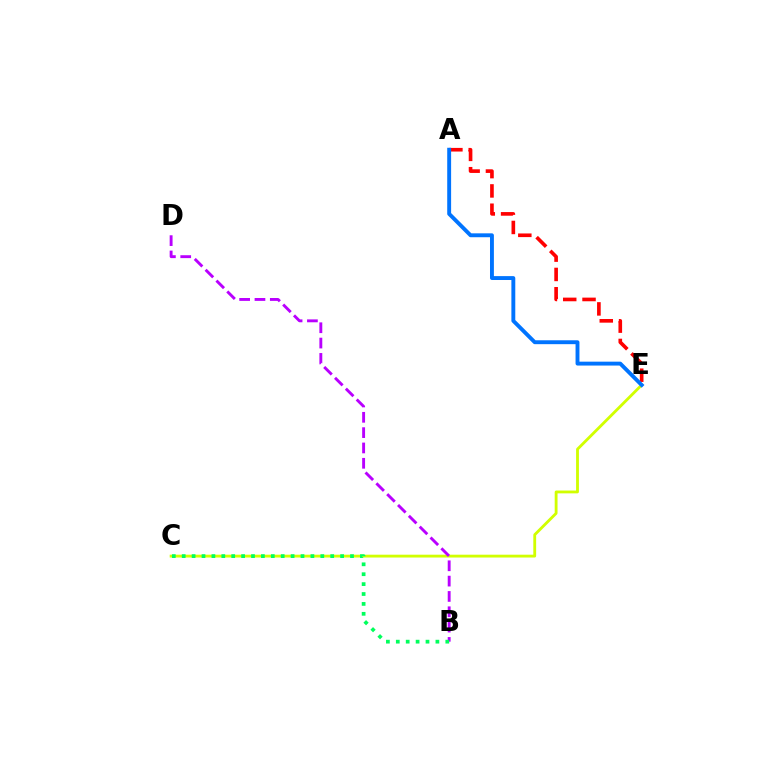{('A', 'E'): [{'color': '#ff0000', 'line_style': 'dashed', 'thickness': 2.62}, {'color': '#0074ff', 'line_style': 'solid', 'thickness': 2.8}], ('C', 'E'): [{'color': '#d1ff00', 'line_style': 'solid', 'thickness': 2.04}], ('B', 'D'): [{'color': '#b900ff', 'line_style': 'dashed', 'thickness': 2.08}], ('B', 'C'): [{'color': '#00ff5c', 'line_style': 'dotted', 'thickness': 2.69}]}